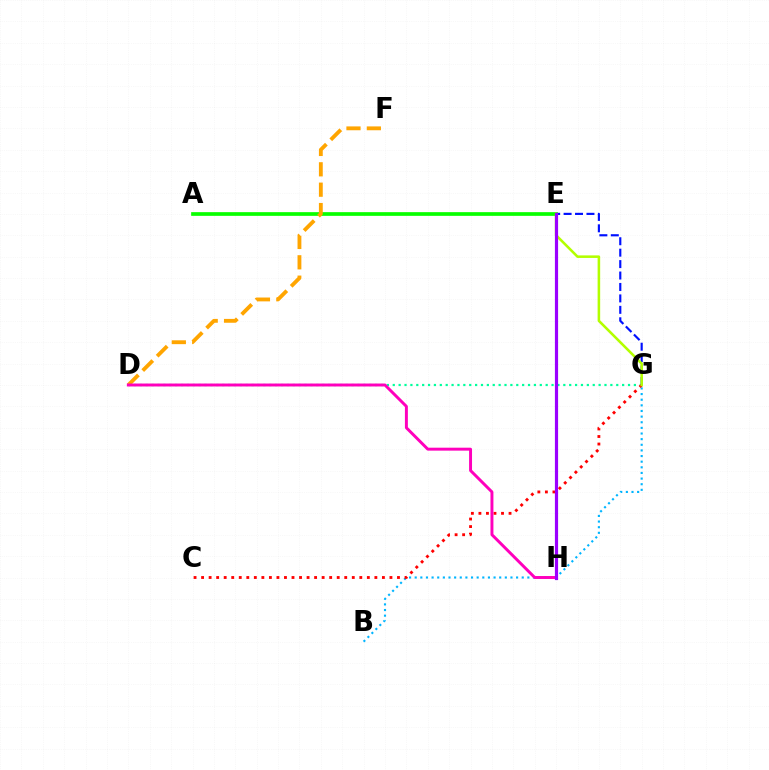{('D', 'G'): [{'color': '#00ff9d', 'line_style': 'dotted', 'thickness': 1.6}], ('A', 'E'): [{'color': '#08ff00', 'line_style': 'solid', 'thickness': 2.66}], ('B', 'G'): [{'color': '#00b5ff', 'line_style': 'dotted', 'thickness': 1.53}], ('D', 'F'): [{'color': '#ffa500', 'line_style': 'dashed', 'thickness': 2.77}], ('C', 'G'): [{'color': '#ff0000', 'line_style': 'dotted', 'thickness': 2.05}], ('E', 'G'): [{'color': '#0010ff', 'line_style': 'dashed', 'thickness': 1.55}, {'color': '#b3ff00', 'line_style': 'solid', 'thickness': 1.84}], ('D', 'H'): [{'color': '#ff00bd', 'line_style': 'solid', 'thickness': 2.12}], ('E', 'H'): [{'color': '#9b00ff', 'line_style': 'solid', 'thickness': 2.29}]}